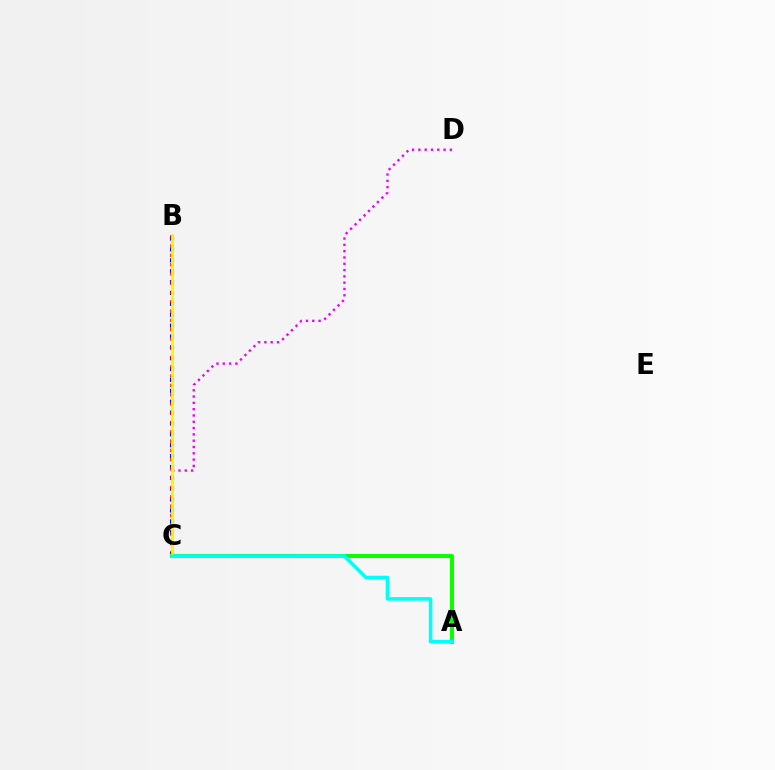{('C', 'D'): [{'color': '#ee00ff', 'line_style': 'dotted', 'thickness': 1.71}], ('B', 'C'): [{'color': '#0010ff', 'line_style': 'dotted', 'thickness': 2.95}, {'color': '#ff0000', 'line_style': 'dotted', 'thickness': 2.52}, {'color': '#fcf500', 'line_style': 'solid', 'thickness': 2.07}], ('A', 'C'): [{'color': '#08ff00', 'line_style': 'solid', 'thickness': 2.84}, {'color': '#00fff6', 'line_style': 'solid', 'thickness': 2.57}]}